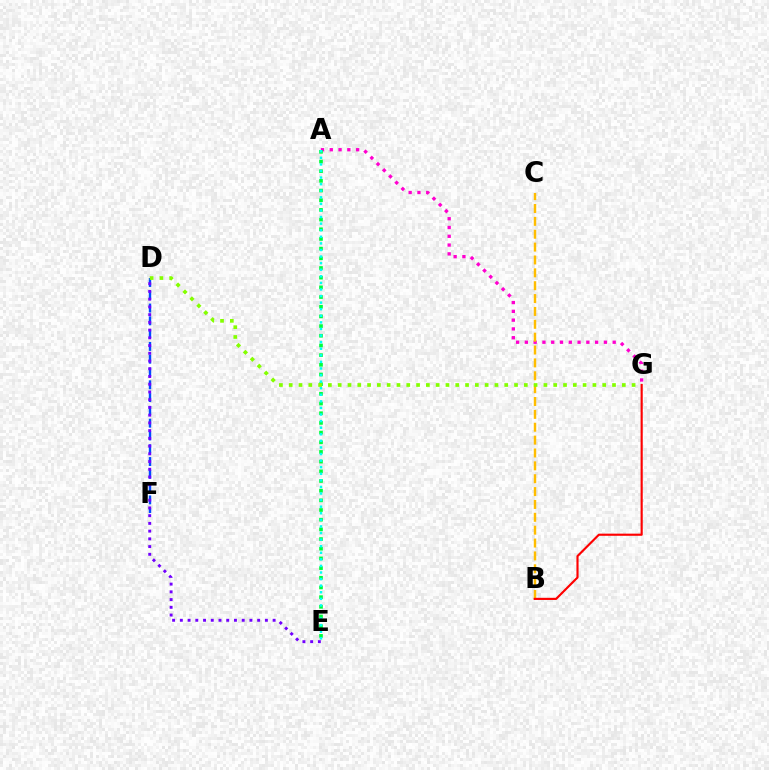{('A', 'G'): [{'color': '#ff00cf', 'line_style': 'dotted', 'thickness': 2.39}], ('B', 'C'): [{'color': '#ffbd00', 'line_style': 'dashed', 'thickness': 1.75}], ('D', 'F'): [{'color': '#004bff', 'line_style': 'dashed', 'thickness': 1.74}], ('D', 'E'): [{'color': '#7200ff', 'line_style': 'dotted', 'thickness': 2.1}], ('A', 'E'): [{'color': '#00ff39', 'line_style': 'dotted', 'thickness': 2.63}, {'color': '#00fff6', 'line_style': 'dotted', 'thickness': 1.79}], ('D', 'G'): [{'color': '#84ff00', 'line_style': 'dotted', 'thickness': 2.66}], ('B', 'G'): [{'color': '#ff0000', 'line_style': 'solid', 'thickness': 1.55}]}